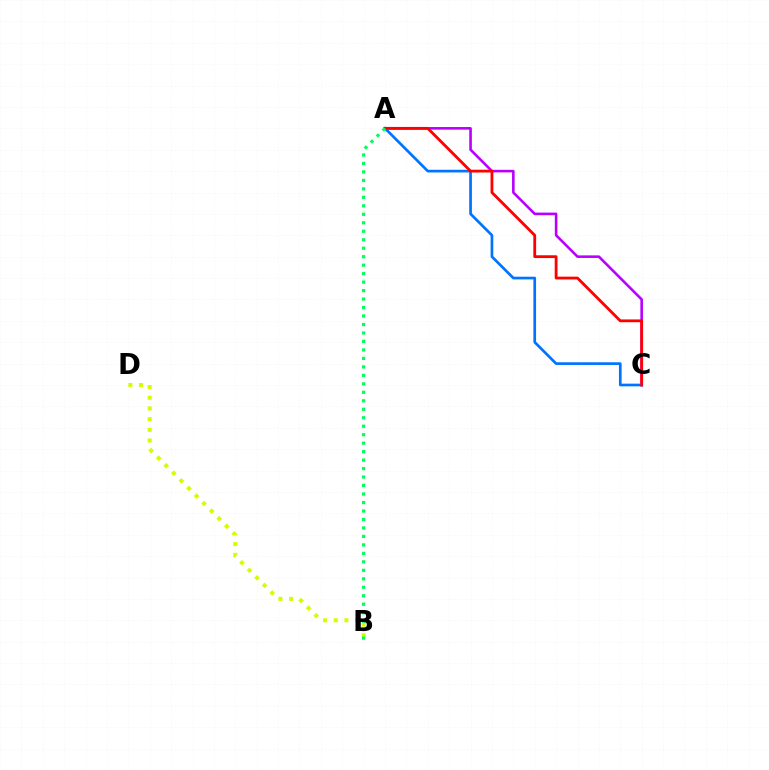{('A', 'C'): [{'color': '#b900ff', 'line_style': 'solid', 'thickness': 1.87}, {'color': '#0074ff', 'line_style': 'solid', 'thickness': 1.94}, {'color': '#ff0000', 'line_style': 'solid', 'thickness': 2.02}], ('B', 'D'): [{'color': '#d1ff00', 'line_style': 'dotted', 'thickness': 2.91}], ('A', 'B'): [{'color': '#00ff5c', 'line_style': 'dotted', 'thickness': 2.3}]}